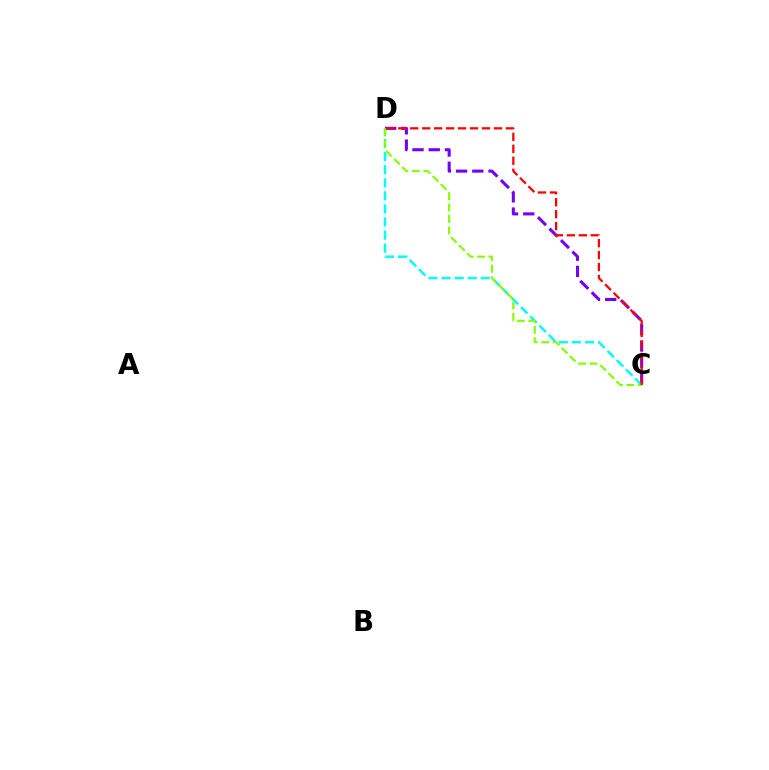{('C', 'D'): [{'color': '#7200ff', 'line_style': 'dashed', 'thickness': 2.21}, {'color': '#00fff6', 'line_style': 'dashed', 'thickness': 1.78}, {'color': '#84ff00', 'line_style': 'dashed', 'thickness': 1.55}, {'color': '#ff0000', 'line_style': 'dashed', 'thickness': 1.62}]}